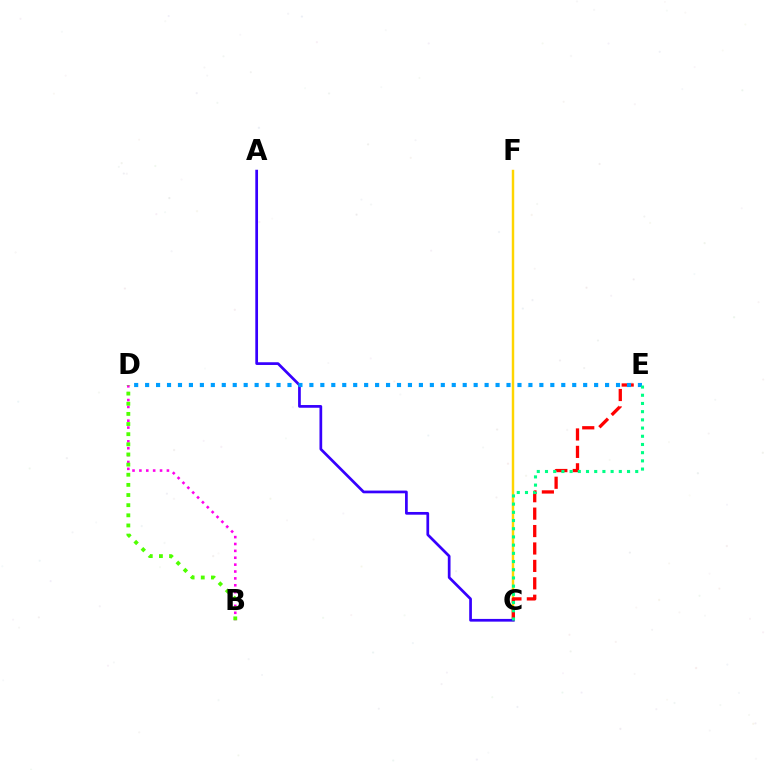{('B', 'D'): [{'color': '#ff00ed', 'line_style': 'dotted', 'thickness': 1.87}, {'color': '#4fff00', 'line_style': 'dotted', 'thickness': 2.76}], ('C', 'F'): [{'color': '#ffd500', 'line_style': 'solid', 'thickness': 1.76}], ('C', 'E'): [{'color': '#ff0000', 'line_style': 'dashed', 'thickness': 2.37}, {'color': '#00ff86', 'line_style': 'dotted', 'thickness': 2.23}], ('A', 'C'): [{'color': '#3700ff', 'line_style': 'solid', 'thickness': 1.96}], ('D', 'E'): [{'color': '#009eff', 'line_style': 'dotted', 'thickness': 2.98}]}